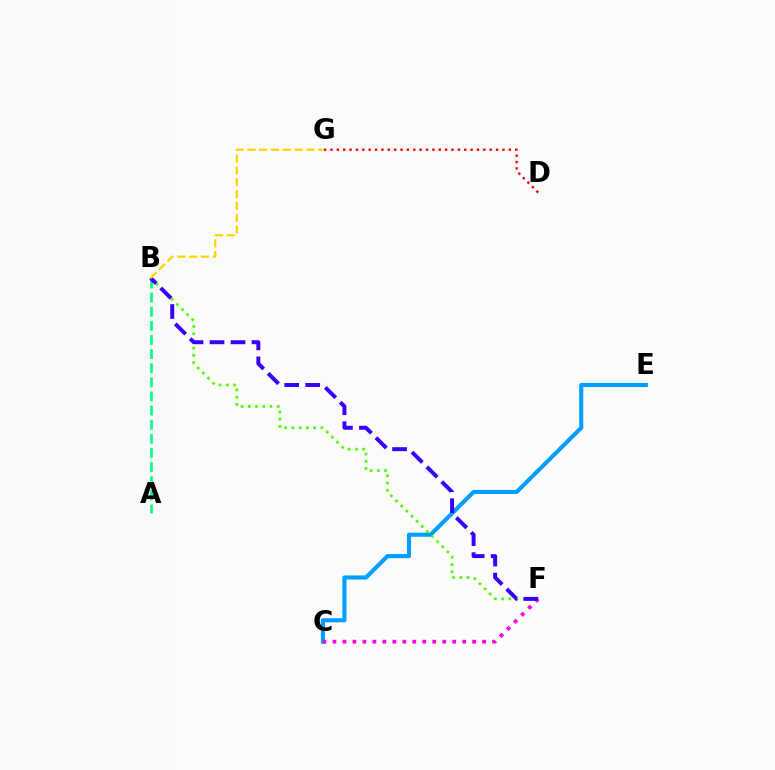{('D', 'G'): [{'color': '#ff0000', 'line_style': 'dotted', 'thickness': 1.73}], ('C', 'E'): [{'color': '#009eff', 'line_style': 'solid', 'thickness': 2.96}], ('C', 'F'): [{'color': '#ff00ed', 'line_style': 'dotted', 'thickness': 2.71}], ('A', 'B'): [{'color': '#00ff86', 'line_style': 'dashed', 'thickness': 1.92}], ('B', 'F'): [{'color': '#4fff00', 'line_style': 'dotted', 'thickness': 1.96}, {'color': '#3700ff', 'line_style': 'dashed', 'thickness': 2.85}], ('B', 'G'): [{'color': '#ffd500', 'line_style': 'dashed', 'thickness': 1.6}]}